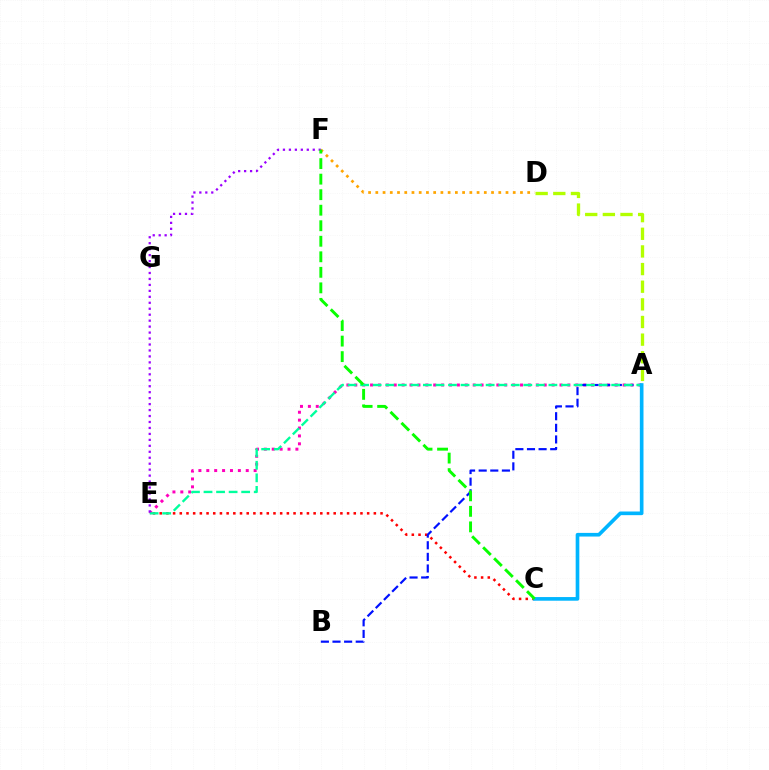{('A', 'E'): [{'color': '#ff00bd', 'line_style': 'dotted', 'thickness': 2.14}, {'color': '#00ff9d', 'line_style': 'dashed', 'thickness': 1.71}], ('C', 'E'): [{'color': '#ff0000', 'line_style': 'dotted', 'thickness': 1.82}], ('A', 'D'): [{'color': '#b3ff00', 'line_style': 'dashed', 'thickness': 2.4}], ('A', 'B'): [{'color': '#0010ff', 'line_style': 'dashed', 'thickness': 1.58}], ('D', 'F'): [{'color': '#ffa500', 'line_style': 'dotted', 'thickness': 1.97}], ('E', 'F'): [{'color': '#9b00ff', 'line_style': 'dotted', 'thickness': 1.62}], ('A', 'C'): [{'color': '#00b5ff', 'line_style': 'solid', 'thickness': 2.63}], ('C', 'F'): [{'color': '#08ff00', 'line_style': 'dashed', 'thickness': 2.11}]}